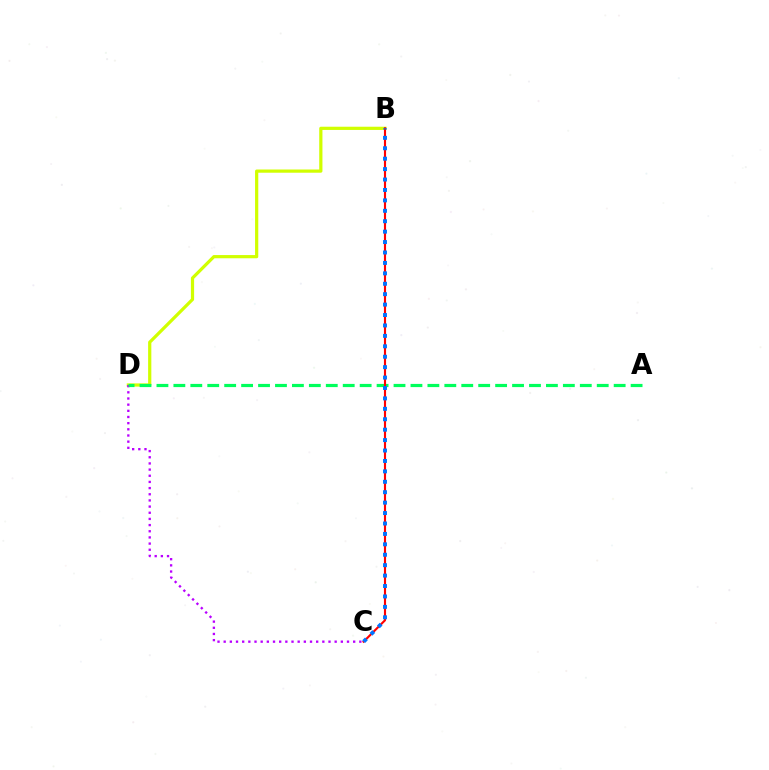{('B', 'D'): [{'color': '#d1ff00', 'line_style': 'solid', 'thickness': 2.32}], ('C', 'D'): [{'color': '#b900ff', 'line_style': 'dotted', 'thickness': 1.68}], ('A', 'D'): [{'color': '#00ff5c', 'line_style': 'dashed', 'thickness': 2.3}], ('B', 'C'): [{'color': '#ff0000', 'line_style': 'solid', 'thickness': 1.53}, {'color': '#0074ff', 'line_style': 'dotted', 'thickness': 2.83}]}